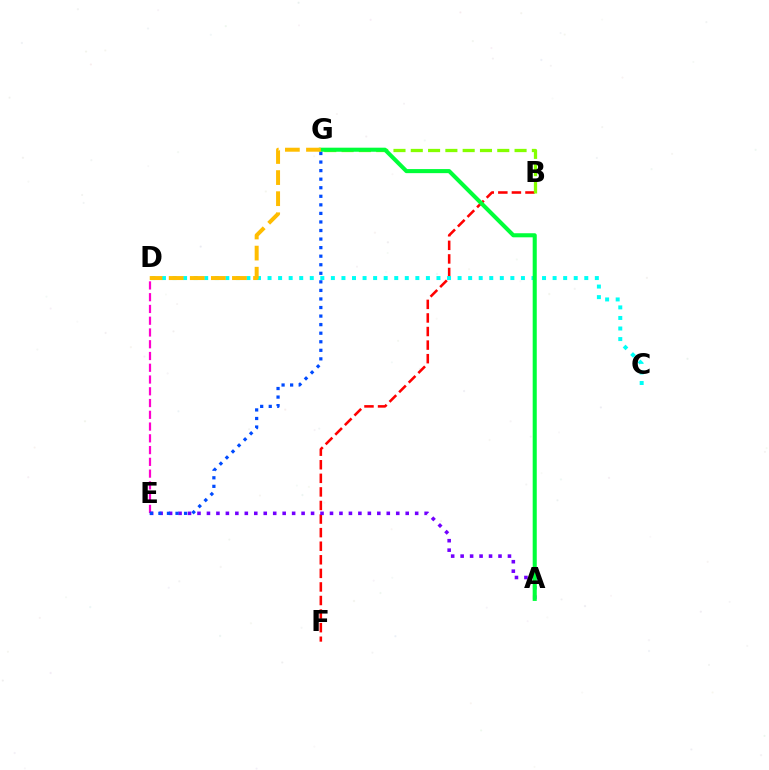{('D', 'E'): [{'color': '#ff00cf', 'line_style': 'dashed', 'thickness': 1.6}], ('B', 'F'): [{'color': '#ff0000', 'line_style': 'dashed', 'thickness': 1.84}], ('C', 'D'): [{'color': '#00fff6', 'line_style': 'dotted', 'thickness': 2.87}], ('B', 'G'): [{'color': '#84ff00', 'line_style': 'dashed', 'thickness': 2.35}], ('A', 'E'): [{'color': '#7200ff', 'line_style': 'dotted', 'thickness': 2.57}], ('A', 'G'): [{'color': '#00ff39', 'line_style': 'solid', 'thickness': 2.93}], ('E', 'G'): [{'color': '#004bff', 'line_style': 'dotted', 'thickness': 2.33}], ('D', 'G'): [{'color': '#ffbd00', 'line_style': 'dashed', 'thickness': 2.87}]}